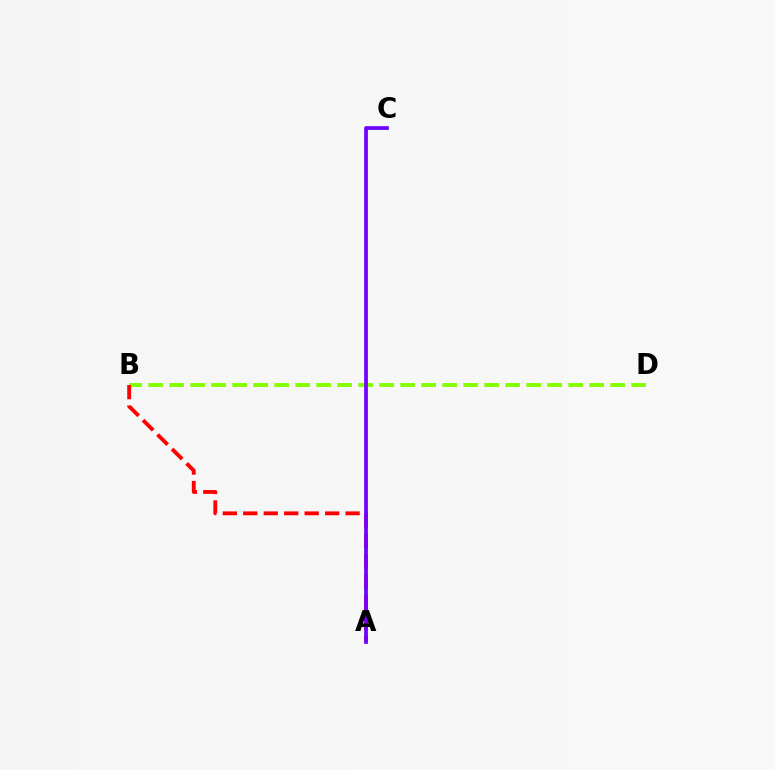{('A', 'C'): [{'color': '#00fff6', 'line_style': 'solid', 'thickness': 1.9}, {'color': '#7200ff', 'line_style': 'solid', 'thickness': 2.65}], ('B', 'D'): [{'color': '#84ff00', 'line_style': 'dashed', 'thickness': 2.85}], ('A', 'B'): [{'color': '#ff0000', 'line_style': 'dashed', 'thickness': 2.78}]}